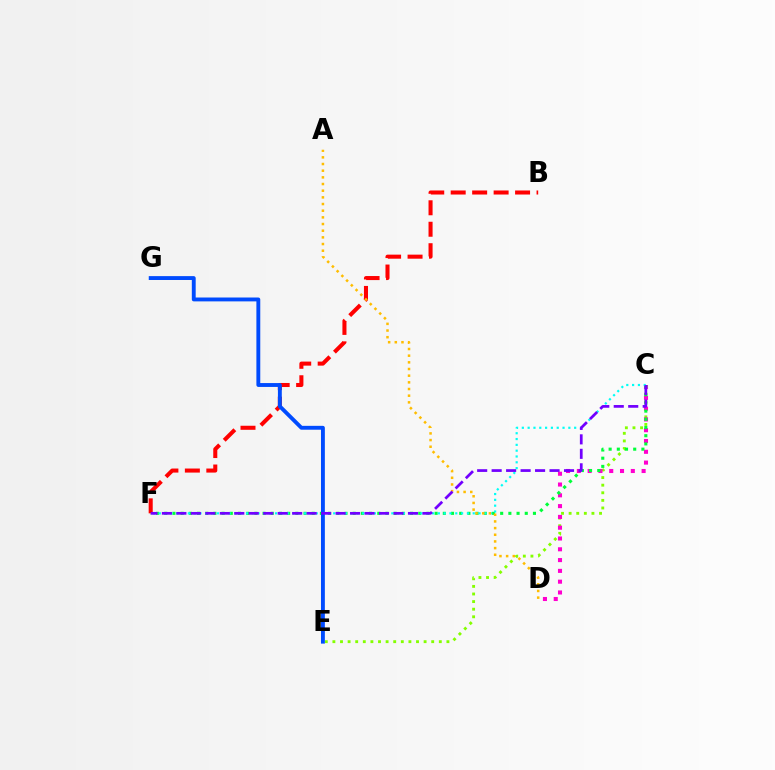{('C', 'E'): [{'color': '#84ff00', 'line_style': 'dotted', 'thickness': 2.07}], ('C', 'D'): [{'color': '#ff00cf', 'line_style': 'dotted', 'thickness': 2.93}], ('C', 'F'): [{'color': '#00ff39', 'line_style': 'dotted', 'thickness': 2.23}, {'color': '#00fff6', 'line_style': 'dotted', 'thickness': 1.58}, {'color': '#7200ff', 'line_style': 'dashed', 'thickness': 1.97}], ('B', 'F'): [{'color': '#ff0000', 'line_style': 'dashed', 'thickness': 2.92}], ('A', 'D'): [{'color': '#ffbd00', 'line_style': 'dotted', 'thickness': 1.81}], ('E', 'G'): [{'color': '#004bff', 'line_style': 'solid', 'thickness': 2.79}]}